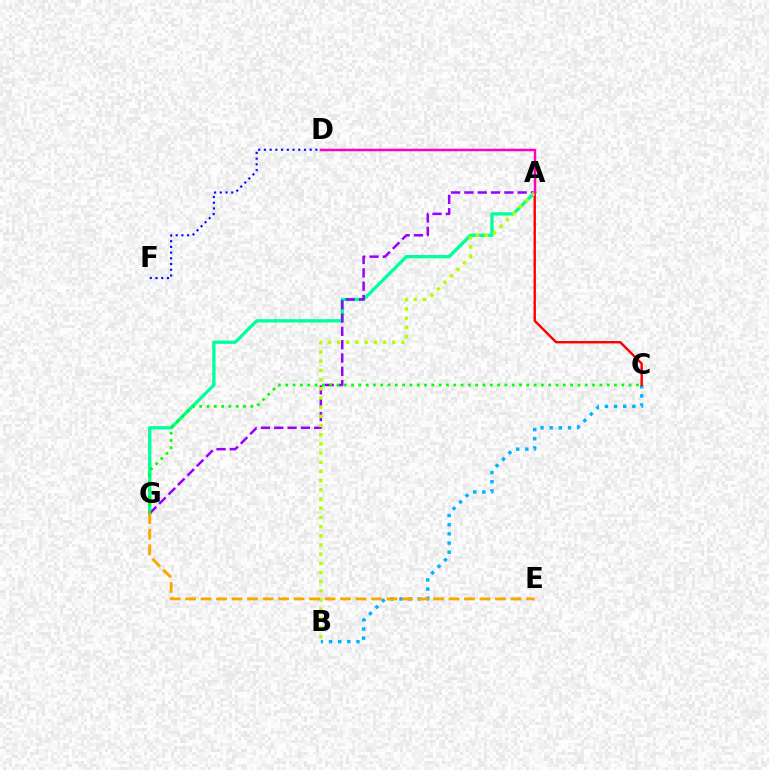{('B', 'C'): [{'color': '#00b5ff', 'line_style': 'dotted', 'thickness': 2.49}], ('A', 'G'): [{'color': '#00ff9d', 'line_style': 'solid', 'thickness': 2.38}, {'color': '#9b00ff', 'line_style': 'dashed', 'thickness': 1.81}], ('D', 'F'): [{'color': '#0010ff', 'line_style': 'dotted', 'thickness': 1.55}], ('A', 'C'): [{'color': '#ff0000', 'line_style': 'solid', 'thickness': 1.74}], ('A', 'B'): [{'color': '#b3ff00', 'line_style': 'dotted', 'thickness': 2.5}], ('A', 'D'): [{'color': '#ff00bd', 'line_style': 'solid', 'thickness': 1.8}], ('E', 'G'): [{'color': '#ffa500', 'line_style': 'dashed', 'thickness': 2.11}], ('C', 'G'): [{'color': '#08ff00', 'line_style': 'dotted', 'thickness': 1.98}]}